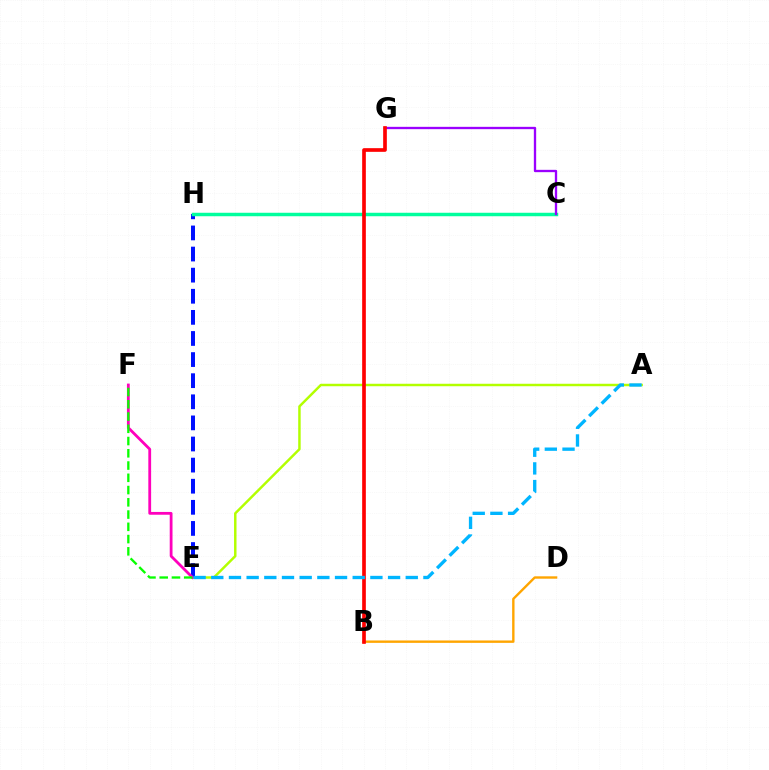{('B', 'D'): [{'color': '#ffa500', 'line_style': 'solid', 'thickness': 1.72}], ('A', 'E'): [{'color': '#b3ff00', 'line_style': 'solid', 'thickness': 1.78}, {'color': '#00b5ff', 'line_style': 'dashed', 'thickness': 2.4}], ('E', 'H'): [{'color': '#0010ff', 'line_style': 'dashed', 'thickness': 2.87}], ('C', 'H'): [{'color': '#00ff9d', 'line_style': 'solid', 'thickness': 2.5}], ('E', 'F'): [{'color': '#ff00bd', 'line_style': 'solid', 'thickness': 2.01}, {'color': '#08ff00', 'line_style': 'dashed', 'thickness': 1.66}], ('C', 'G'): [{'color': '#9b00ff', 'line_style': 'solid', 'thickness': 1.68}], ('B', 'G'): [{'color': '#ff0000', 'line_style': 'solid', 'thickness': 2.64}]}